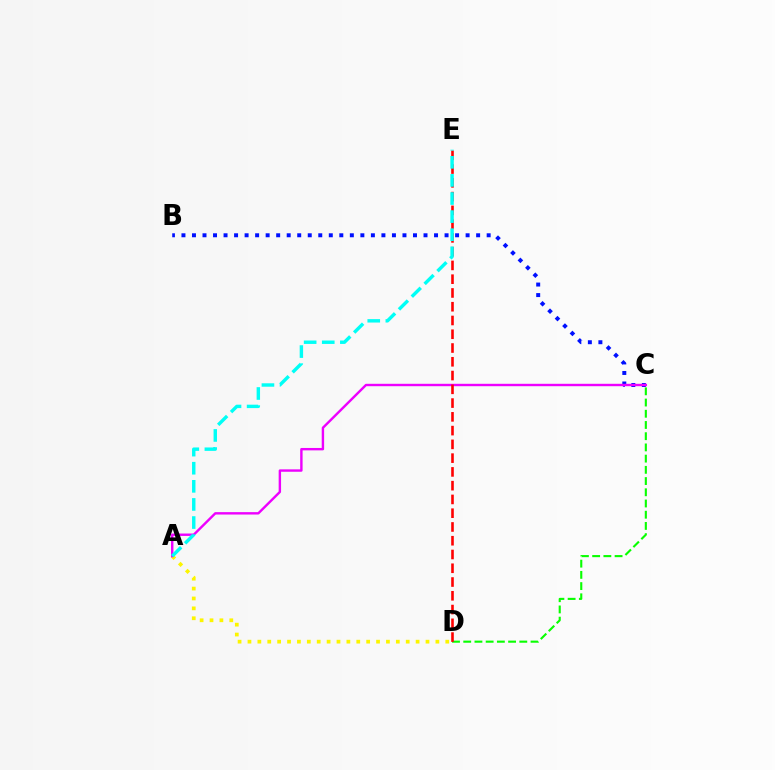{('B', 'C'): [{'color': '#0010ff', 'line_style': 'dotted', 'thickness': 2.86}], ('A', 'D'): [{'color': '#fcf500', 'line_style': 'dotted', 'thickness': 2.69}], ('A', 'C'): [{'color': '#ee00ff', 'line_style': 'solid', 'thickness': 1.73}], ('C', 'D'): [{'color': '#08ff00', 'line_style': 'dashed', 'thickness': 1.52}], ('D', 'E'): [{'color': '#ff0000', 'line_style': 'dashed', 'thickness': 1.87}], ('A', 'E'): [{'color': '#00fff6', 'line_style': 'dashed', 'thickness': 2.46}]}